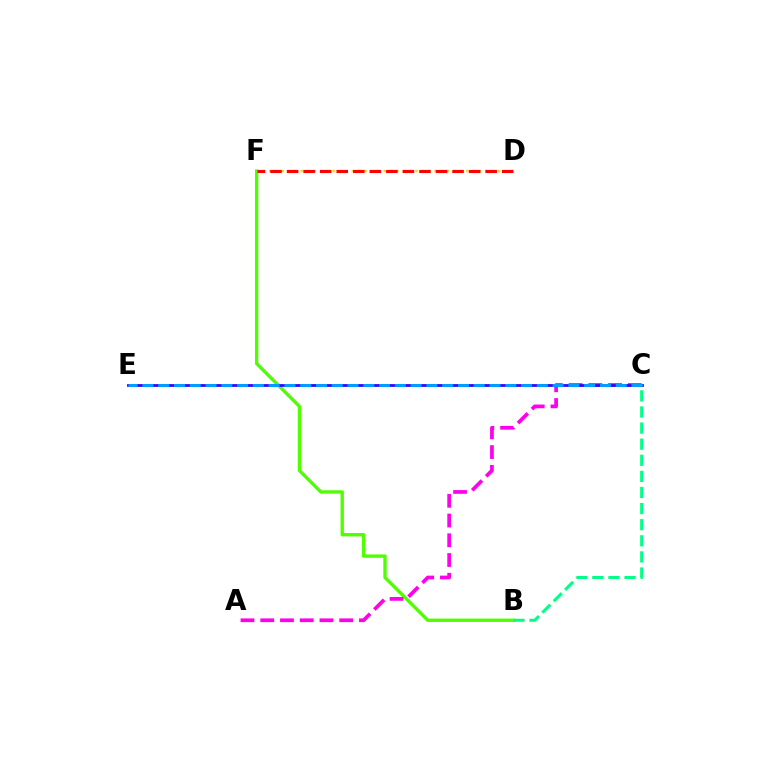{('D', 'F'): [{'color': '#ffd500', 'line_style': 'dotted', 'thickness': 1.73}, {'color': '#ff0000', 'line_style': 'dashed', 'thickness': 2.25}], ('B', 'F'): [{'color': '#4fff00', 'line_style': 'solid', 'thickness': 2.41}], ('A', 'C'): [{'color': '#ff00ed', 'line_style': 'dashed', 'thickness': 2.68}], ('C', 'E'): [{'color': '#3700ff', 'line_style': 'solid', 'thickness': 2.0}, {'color': '#009eff', 'line_style': 'dashed', 'thickness': 2.14}], ('B', 'C'): [{'color': '#00ff86', 'line_style': 'dashed', 'thickness': 2.19}]}